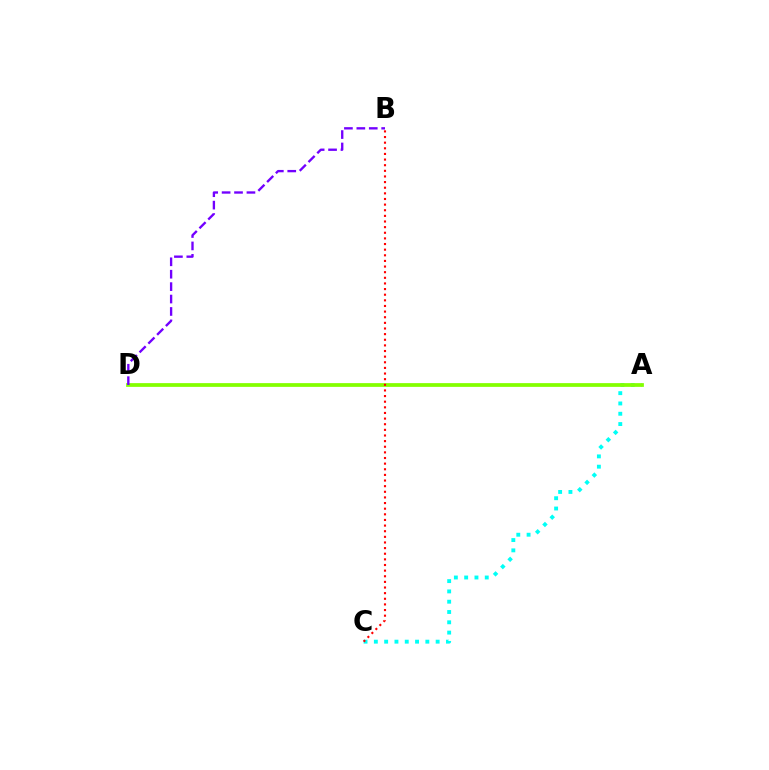{('A', 'C'): [{'color': '#00fff6', 'line_style': 'dotted', 'thickness': 2.8}], ('A', 'D'): [{'color': '#84ff00', 'line_style': 'solid', 'thickness': 2.7}], ('B', 'C'): [{'color': '#ff0000', 'line_style': 'dotted', 'thickness': 1.53}], ('B', 'D'): [{'color': '#7200ff', 'line_style': 'dashed', 'thickness': 1.69}]}